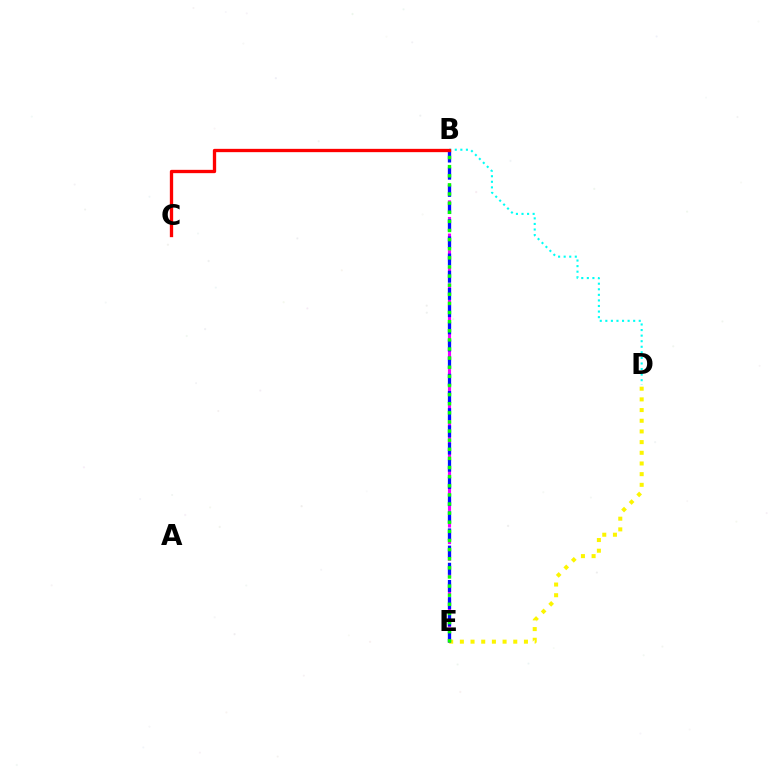{('B', 'D'): [{'color': '#00fff6', 'line_style': 'dotted', 'thickness': 1.51}], ('B', 'E'): [{'color': '#ee00ff', 'line_style': 'dashed', 'thickness': 2.26}, {'color': '#0010ff', 'line_style': 'dashed', 'thickness': 2.33}, {'color': '#08ff00', 'line_style': 'dotted', 'thickness': 2.48}], ('D', 'E'): [{'color': '#fcf500', 'line_style': 'dotted', 'thickness': 2.9}], ('B', 'C'): [{'color': '#ff0000', 'line_style': 'solid', 'thickness': 2.39}]}